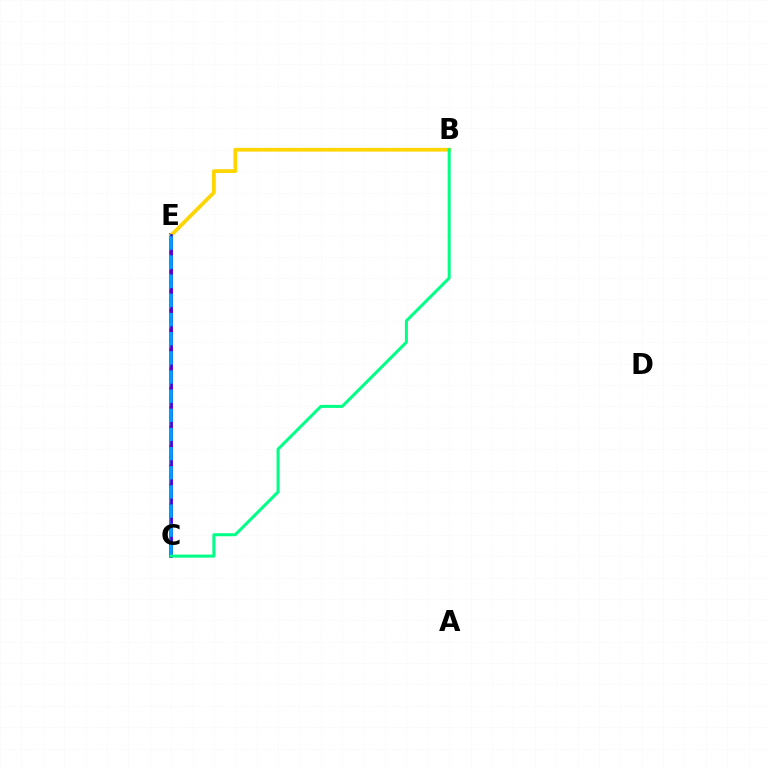{('C', 'E'): [{'color': '#ff00ed', 'line_style': 'solid', 'thickness': 2.82}, {'color': '#4fff00', 'line_style': 'solid', 'thickness': 1.74}, {'color': '#ff0000', 'line_style': 'dotted', 'thickness': 2.64}, {'color': '#3700ff', 'line_style': 'solid', 'thickness': 1.85}, {'color': '#009eff', 'line_style': 'dashed', 'thickness': 2.6}], ('B', 'E'): [{'color': '#ffd500', 'line_style': 'solid', 'thickness': 2.69}], ('B', 'C'): [{'color': '#00ff86', 'line_style': 'solid', 'thickness': 2.18}]}